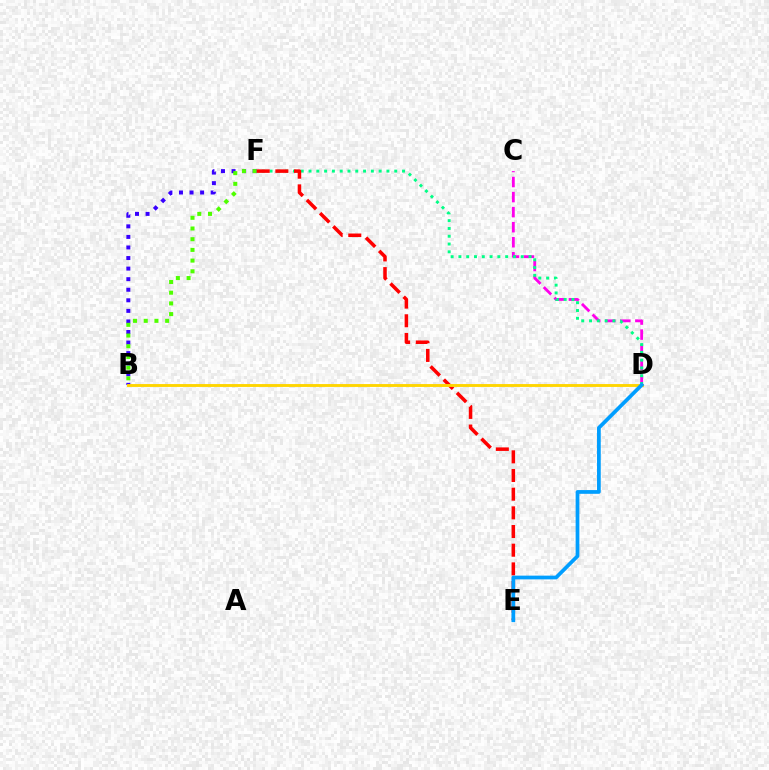{('C', 'D'): [{'color': '#ff00ed', 'line_style': 'dashed', 'thickness': 2.04}], ('B', 'F'): [{'color': '#3700ff', 'line_style': 'dotted', 'thickness': 2.87}, {'color': '#4fff00', 'line_style': 'dotted', 'thickness': 2.91}], ('D', 'F'): [{'color': '#00ff86', 'line_style': 'dotted', 'thickness': 2.12}], ('E', 'F'): [{'color': '#ff0000', 'line_style': 'dashed', 'thickness': 2.54}], ('B', 'D'): [{'color': '#ffd500', 'line_style': 'solid', 'thickness': 2.07}], ('D', 'E'): [{'color': '#009eff', 'line_style': 'solid', 'thickness': 2.69}]}